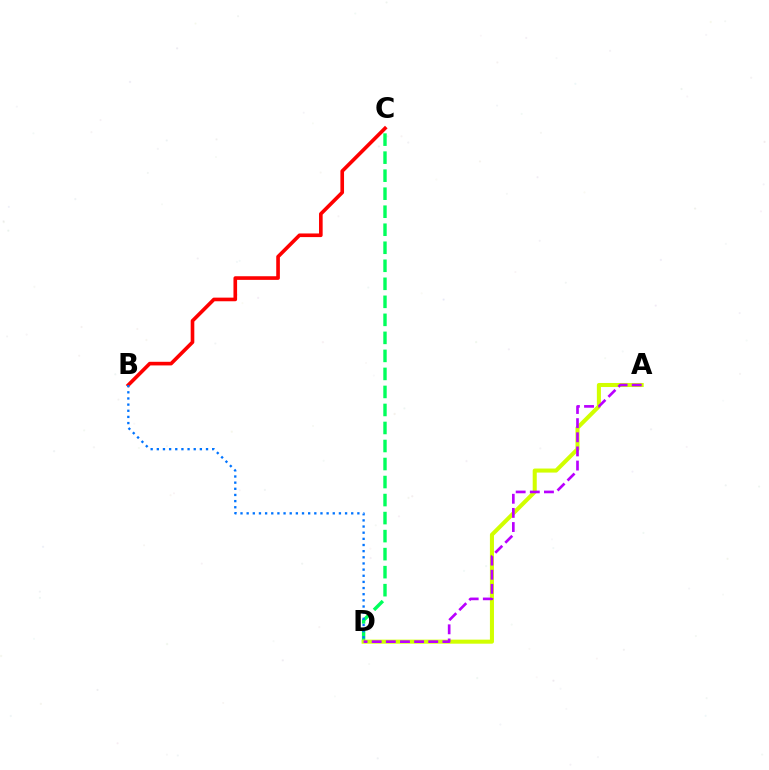{('C', 'D'): [{'color': '#00ff5c', 'line_style': 'dashed', 'thickness': 2.45}], ('B', 'C'): [{'color': '#ff0000', 'line_style': 'solid', 'thickness': 2.61}], ('A', 'D'): [{'color': '#d1ff00', 'line_style': 'solid', 'thickness': 2.92}, {'color': '#b900ff', 'line_style': 'dashed', 'thickness': 1.92}], ('B', 'D'): [{'color': '#0074ff', 'line_style': 'dotted', 'thickness': 1.67}]}